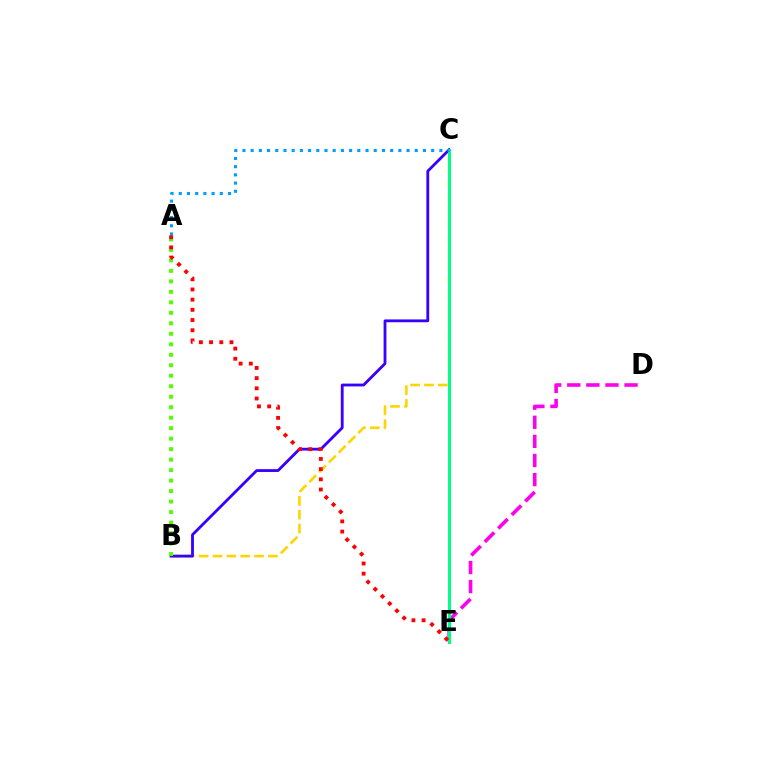{('B', 'C'): [{'color': '#ffd500', 'line_style': 'dashed', 'thickness': 1.88}, {'color': '#3700ff', 'line_style': 'solid', 'thickness': 2.02}], ('D', 'E'): [{'color': '#ff00ed', 'line_style': 'dashed', 'thickness': 2.59}], ('A', 'B'): [{'color': '#4fff00', 'line_style': 'dotted', 'thickness': 2.85}], ('C', 'E'): [{'color': '#00ff86', 'line_style': 'solid', 'thickness': 2.18}], ('A', 'C'): [{'color': '#009eff', 'line_style': 'dotted', 'thickness': 2.23}], ('A', 'E'): [{'color': '#ff0000', 'line_style': 'dotted', 'thickness': 2.77}]}